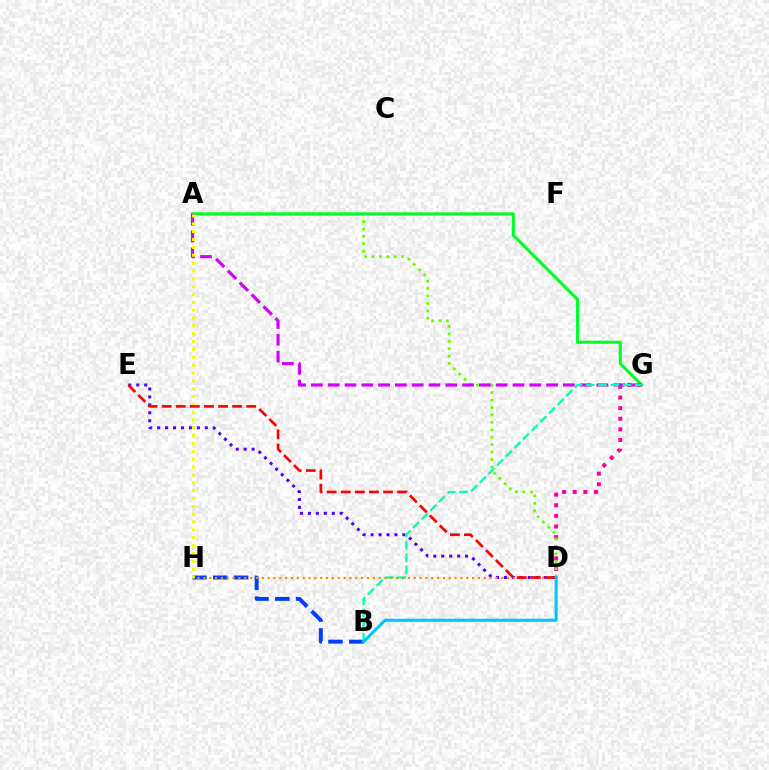{('D', 'E'): [{'color': '#4f00ff', 'line_style': 'dotted', 'thickness': 2.16}, {'color': '#ff0000', 'line_style': 'dashed', 'thickness': 1.91}], ('D', 'G'): [{'color': '#ff00a0', 'line_style': 'dotted', 'thickness': 2.89}], ('A', 'D'): [{'color': '#66ff00', 'line_style': 'dotted', 'thickness': 2.02}], ('A', 'G'): [{'color': '#00ff27', 'line_style': 'solid', 'thickness': 2.2}, {'color': '#d600ff', 'line_style': 'dashed', 'thickness': 2.28}], ('B', 'H'): [{'color': '#003fff', 'line_style': 'dashed', 'thickness': 2.83}], ('B', 'G'): [{'color': '#00ffaf', 'line_style': 'dashed', 'thickness': 1.66}], ('D', 'H'): [{'color': '#ff8800', 'line_style': 'dotted', 'thickness': 1.59}], ('B', 'D'): [{'color': '#00c7ff', 'line_style': 'solid', 'thickness': 2.2}], ('A', 'H'): [{'color': '#eeff00', 'line_style': 'dotted', 'thickness': 2.13}]}